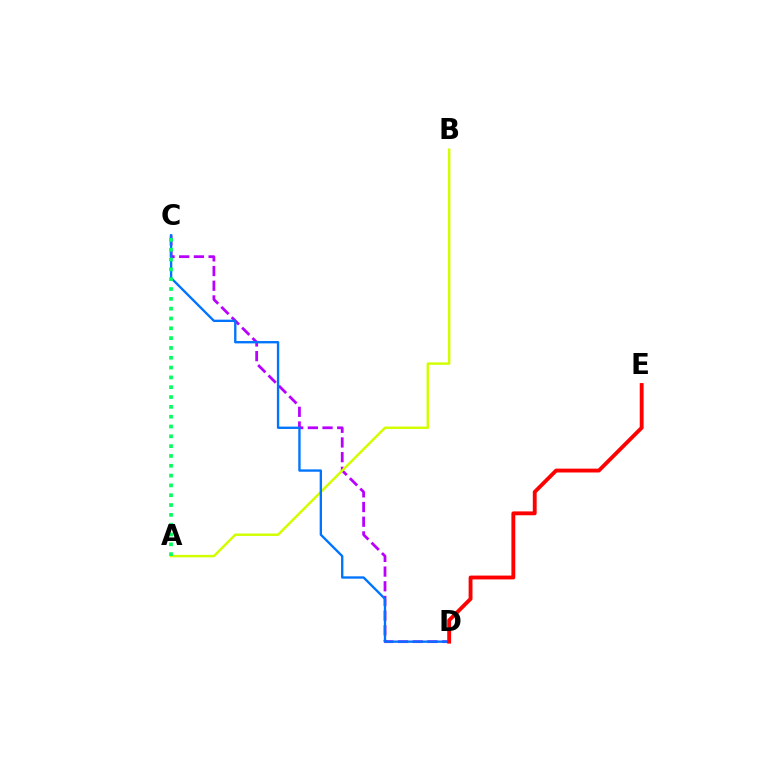{('C', 'D'): [{'color': '#b900ff', 'line_style': 'dashed', 'thickness': 1.99}, {'color': '#0074ff', 'line_style': 'solid', 'thickness': 1.69}], ('A', 'B'): [{'color': '#d1ff00', 'line_style': 'solid', 'thickness': 1.77}], ('D', 'E'): [{'color': '#ff0000', 'line_style': 'solid', 'thickness': 2.78}], ('A', 'C'): [{'color': '#00ff5c', 'line_style': 'dotted', 'thickness': 2.67}]}